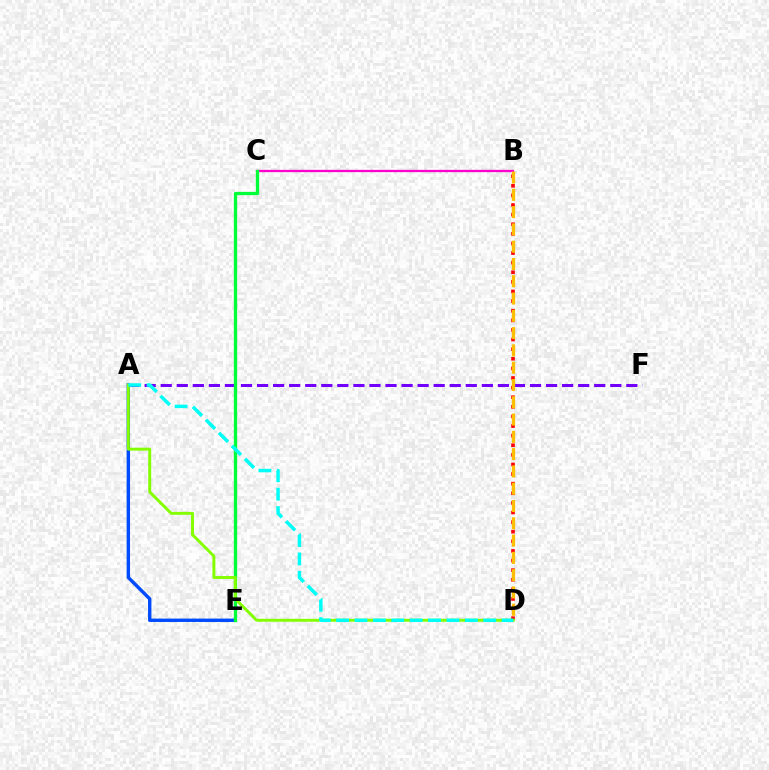{('B', 'C'): [{'color': '#ff00cf', 'line_style': 'solid', 'thickness': 1.65}], ('A', 'E'): [{'color': '#004bff', 'line_style': 'solid', 'thickness': 2.45}], ('A', 'F'): [{'color': '#7200ff', 'line_style': 'dashed', 'thickness': 2.18}], ('C', 'E'): [{'color': '#00ff39', 'line_style': 'solid', 'thickness': 2.38}], ('B', 'D'): [{'color': '#ff0000', 'line_style': 'dotted', 'thickness': 2.61}, {'color': '#ffbd00', 'line_style': 'dashed', 'thickness': 2.35}], ('A', 'D'): [{'color': '#84ff00', 'line_style': 'solid', 'thickness': 2.12}, {'color': '#00fff6', 'line_style': 'dashed', 'thickness': 2.5}]}